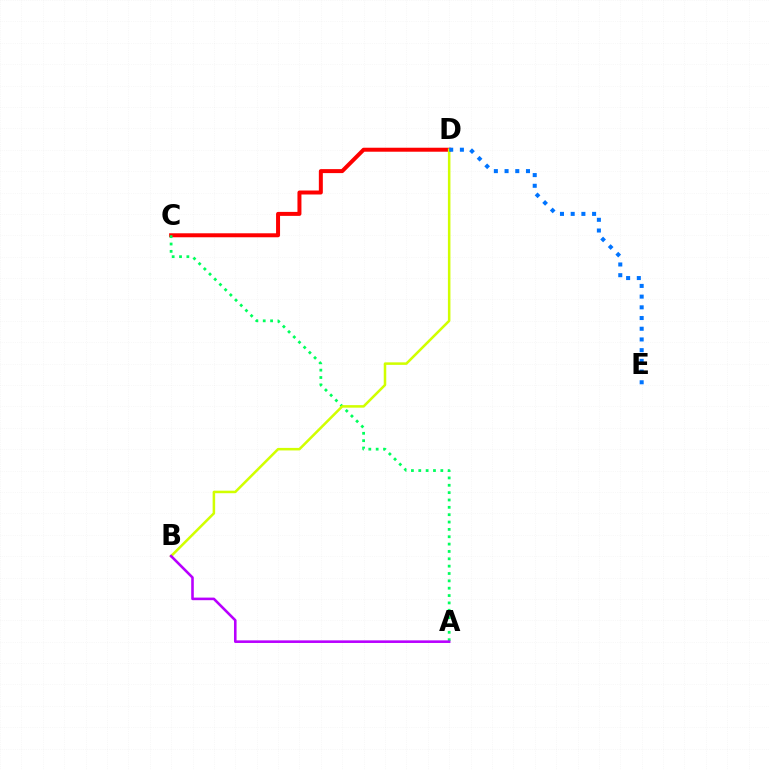{('C', 'D'): [{'color': '#ff0000', 'line_style': 'solid', 'thickness': 2.87}], ('A', 'C'): [{'color': '#00ff5c', 'line_style': 'dotted', 'thickness': 2.0}], ('B', 'D'): [{'color': '#d1ff00', 'line_style': 'solid', 'thickness': 1.82}], ('D', 'E'): [{'color': '#0074ff', 'line_style': 'dotted', 'thickness': 2.91}], ('A', 'B'): [{'color': '#b900ff', 'line_style': 'solid', 'thickness': 1.86}]}